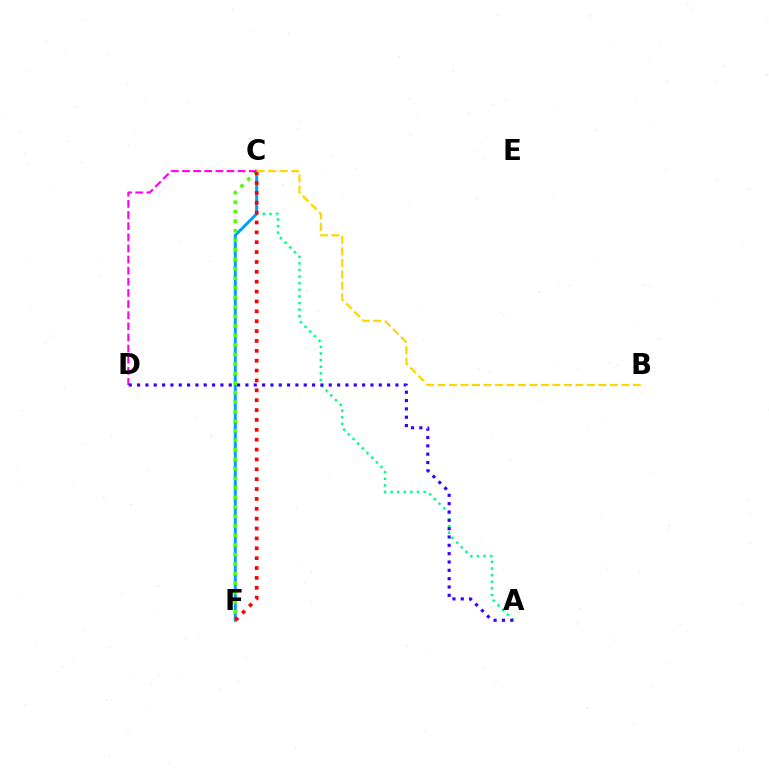{('A', 'C'): [{'color': '#00ff86', 'line_style': 'dotted', 'thickness': 1.79}], ('C', 'F'): [{'color': '#009eff', 'line_style': 'solid', 'thickness': 2.13}, {'color': '#4fff00', 'line_style': 'dotted', 'thickness': 2.59}, {'color': '#ff0000', 'line_style': 'dotted', 'thickness': 2.68}], ('C', 'D'): [{'color': '#ff00ed', 'line_style': 'dashed', 'thickness': 1.51}], ('B', 'C'): [{'color': '#ffd500', 'line_style': 'dashed', 'thickness': 1.56}], ('A', 'D'): [{'color': '#3700ff', 'line_style': 'dotted', 'thickness': 2.26}]}